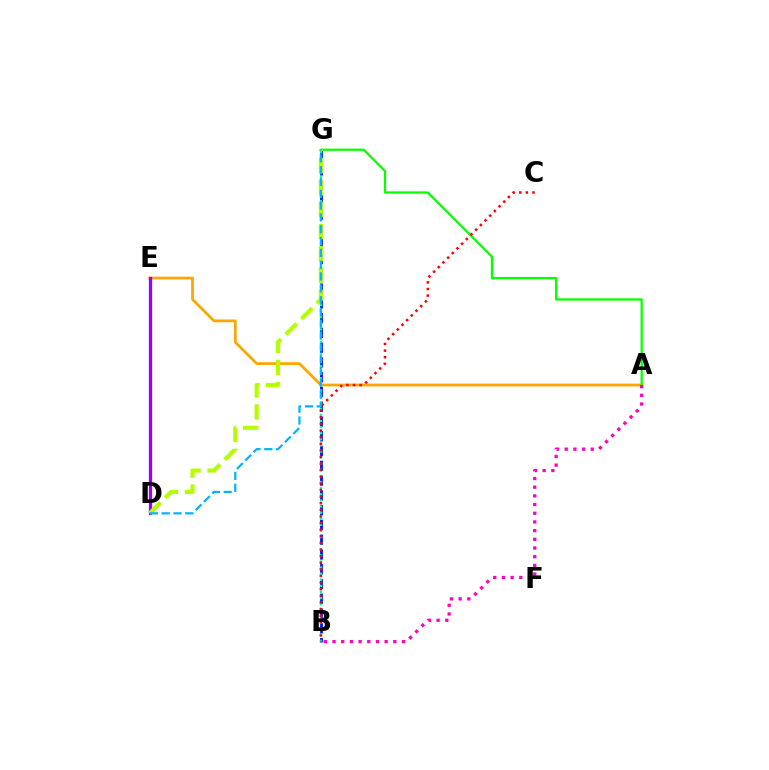{('A', 'E'): [{'color': '#ffa500', 'line_style': 'solid', 'thickness': 1.97}], ('A', 'G'): [{'color': '#08ff00', 'line_style': 'solid', 'thickness': 1.63}], ('D', 'E'): [{'color': '#9b00ff', 'line_style': 'solid', 'thickness': 2.34}], ('B', 'G'): [{'color': '#0010ff', 'line_style': 'dashed', 'thickness': 2.01}, {'color': '#00ff9d', 'line_style': 'dotted', 'thickness': 1.66}], ('A', 'B'): [{'color': '#ff00bd', 'line_style': 'dotted', 'thickness': 2.36}], ('B', 'C'): [{'color': '#ff0000', 'line_style': 'dotted', 'thickness': 1.8}], ('D', 'G'): [{'color': '#b3ff00', 'line_style': 'dashed', 'thickness': 2.98}, {'color': '#00b5ff', 'line_style': 'dashed', 'thickness': 1.6}]}